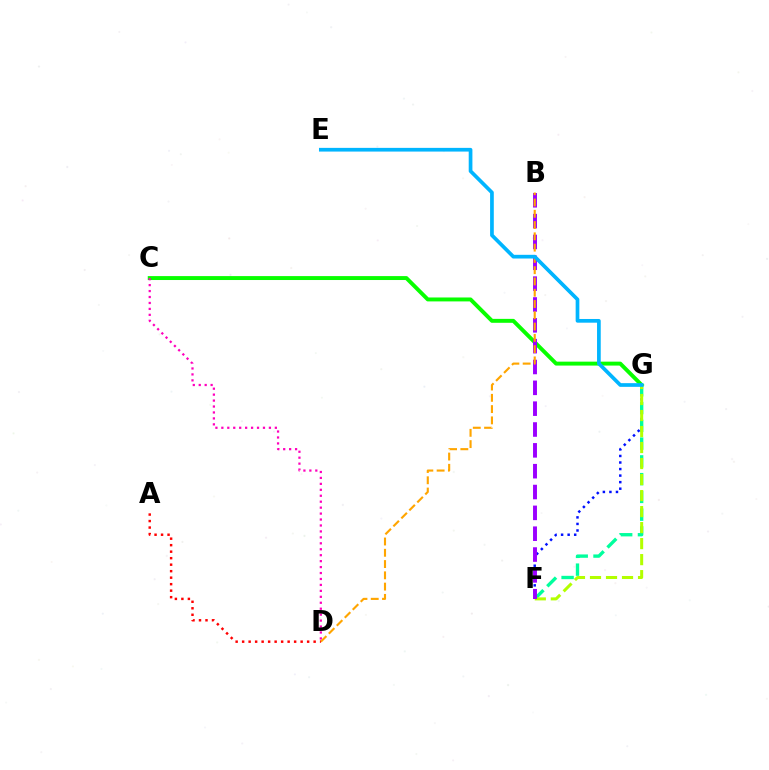{('F', 'G'): [{'color': '#0010ff', 'line_style': 'dotted', 'thickness': 1.78}, {'color': '#00ff9d', 'line_style': 'dashed', 'thickness': 2.41}, {'color': '#b3ff00', 'line_style': 'dashed', 'thickness': 2.18}], ('C', 'G'): [{'color': '#08ff00', 'line_style': 'solid', 'thickness': 2.83}], ('C', 'D'): [{'color': '#ff00bd', 'line_style': 'dotted', 'thickness': 1.62}], ('B', 'F'): [{'color': '#9b00ff', 'line_style': 'dashed', 'thickness': 2.83}], ('B', 'D'): [{'color': '#ffa500', 'line_style': 'dashed', 'thickness': 1.53}], ('A', 'D'): [{'color': '#ff0000', 'line_style': 'dotted', 'thickness': 1.77}], ('E', 'G'): [{'color': '#00b5ff', 'line_style': 'solid', 'thickness': 2.66}]}